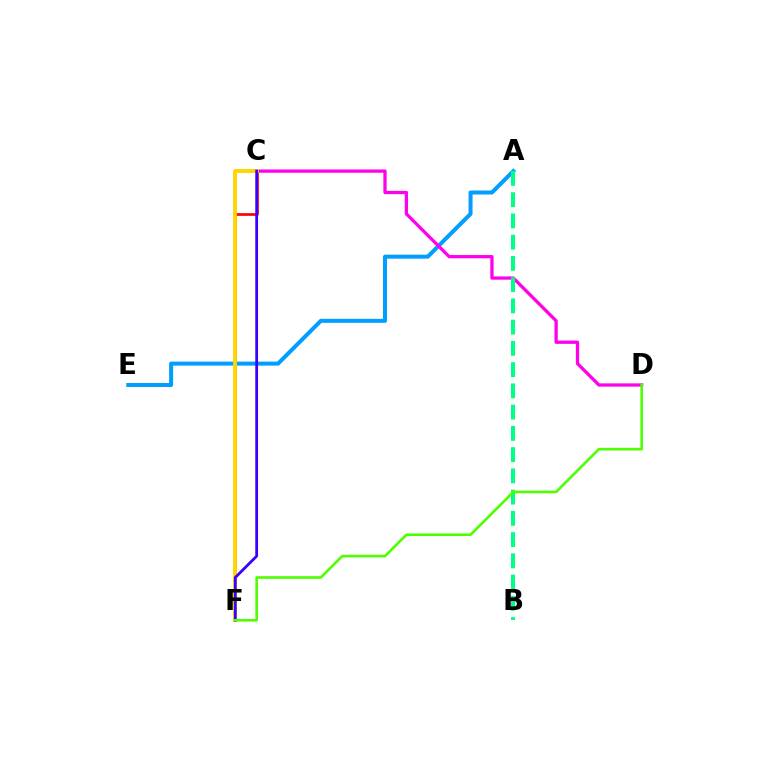{('C', 'F'): [{'color': '#ff0000', 'line_style': 'solid', 'thickness': 1.94}, {'color': '#ffd500', 'line_style': 'solid', 'thickness': 2.78}, {'color': '#3700ff', 'line_style': 'solid', 'thickness': 1.99}], ('A', 'E'): [{'color': '#009eff', 'line_style': 'solid', 'thickness': 2.88}], ('C', 'D'): [{'color': '#ff00ed', 'line_style': 'solid', 'thickness': 2.36}], ('A', 'B'): [{'color': '#00ff86', 'line_style': 'dashed', 'thickness': 2.89}], ('D', 'F'): [{'color': '#4fff00', 'line_style': 'solid', 'thickness': 1.89}]}